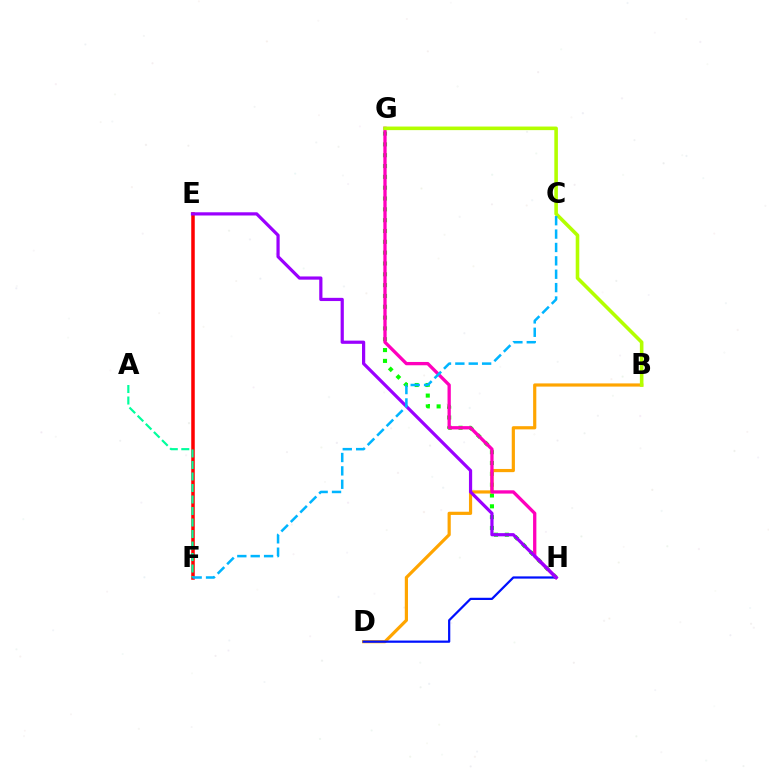{('G', 'H'): [{'color': '#08ff00', 'line_style': 'dotted', 'thickness': 2.94}, {'color': '#ff00bd', 'line_style': 'solid', 'thickness': 2.37}], ('B', 'D'): [{'color': '#ffa500', 'line_style': 'solid', 'thickness': 2.3}], ('E', 'F'): [{'color': '#ff0000', 'line_style': 'solid', 'thickness': 2.53}], ('D', 'H'): [{'color': '#0010ff', 'line_style': 'solid', 'thickness': 1.61}], ('B', 'G'): [{'color': '#b3ff00', 'line_style': 'solid', 'thickness': 2.58}], ('A', 'F'): [{'color': '#00ff9d', 'line_style': 'dashed', 'thickness': 1.56}], ('E', 'H'): [{'color': '#9b00ff', 'line_style': 'solid', 'thickness': 2.31}], ('C', 'F'): [{'color': '#00b5ff', 'line_style': 'dashed', 'thickness': 1.82}]}